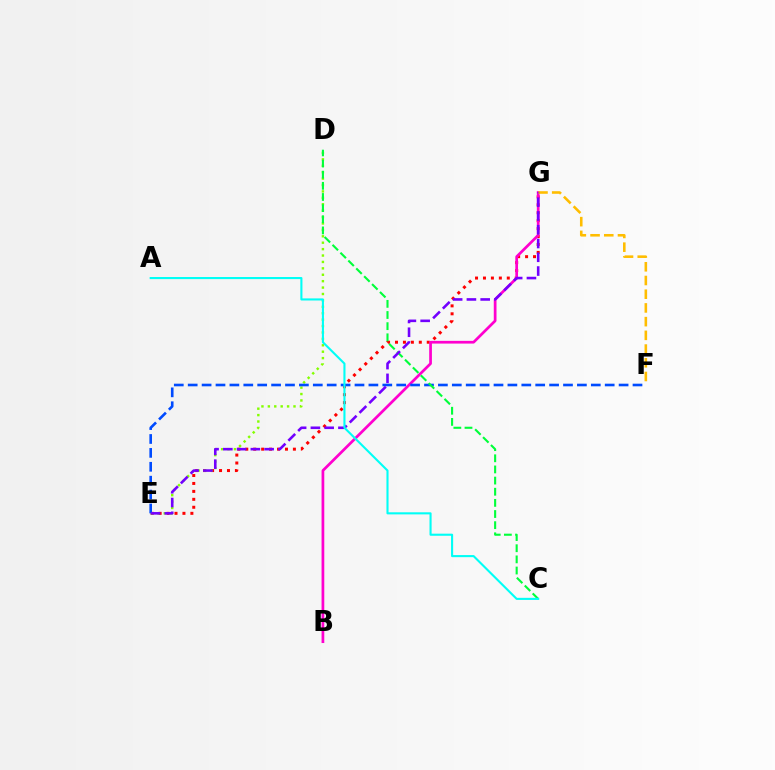{('E', 'G'): [{'color': '#ff0000', 'line_style': 'dotted', 'thickness': 2.16}, {'color': '#7200ff', 'line_style': 'dashed', 'thickness': 1.87}], ('B', 'G'): [{'color': '#ff00cf', 'line_style': 'solid', 'thickness': 1.96}], ('D', 'E'): [{'color': '#84ff00', 'line_style': 'dotted', 'thickness': 1.74}], ('E', 'F'): [{'color': '#004bff', 'line_style': 'dashed', 'thickness': 1.89}], ('C', 'D'): [{'color': '#00ff39', 'line_style': 'dashed', 'thickness': 1.51}], ('F', 'G'): [{'color': '#ffbd00', 'line_style': 'dashed', 'thickness': 1.86}], ('A', 'C'): [{'color': '#00fff6', 'line_style': 'solid', 'thickness': 1.51}]}